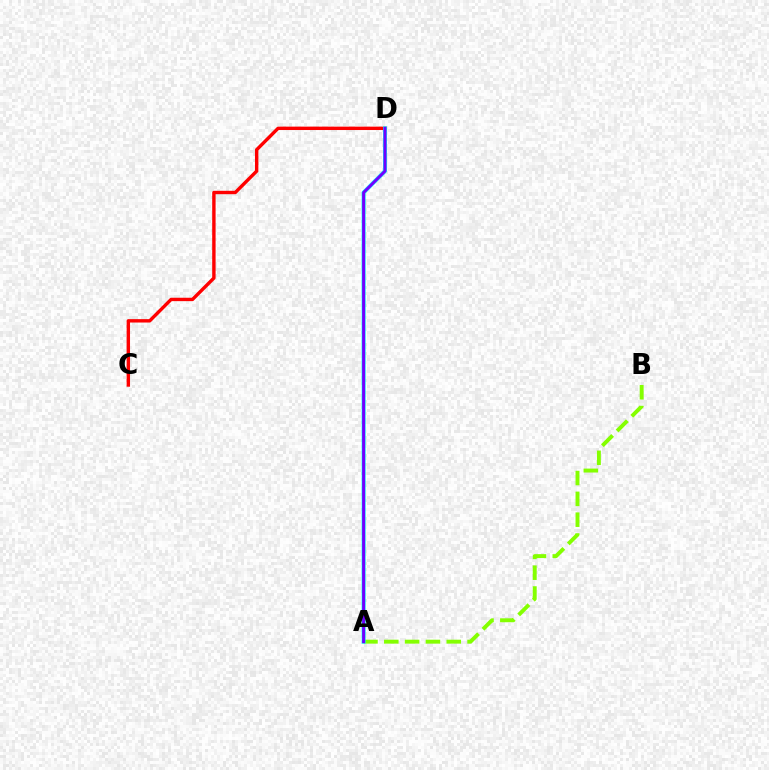{('C', 'D'): [{'color': '#ff0000', 'line_style': 'solid', 'thickness': 2.44}], ('A', 'B'): [{'color': '#84ff00', 'line_style': 'dashed', 'thickness': 2.83}], ('A', 'D'): [{'color': '#00fff6', 'line_style': 'solid', 'thickness': 2.85}, {'color': '#7200ff', 'line_style': 'solid', 'thickness': 2.16}]}